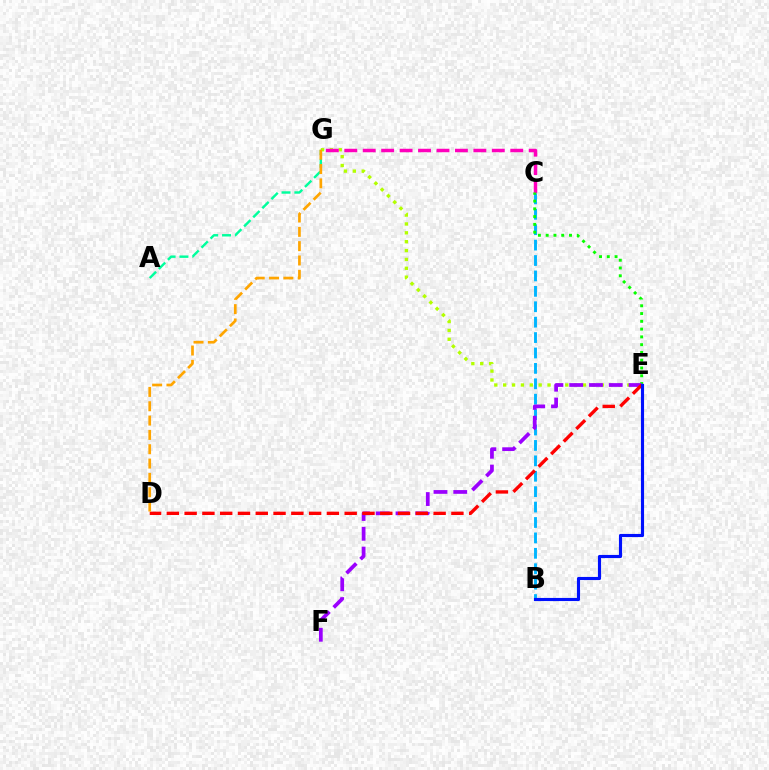{('E', 'G'): [{'color': '#b3ff00', 'line_style': 'dotted', 'thickness': 2.41}], ('C', 'G'): [{'color': '#ff00bd', 'line_style': 'dashed', 'thickness': 2.51}], ('A', 'G'): [{'color': '#00ff9d', 'line_style': 'dashed', 'thickness': 1.75}], ('B', 'C'): [{'color': '#00b5ff', 'line_style': 'dashed', 'thickness': 2.09}], ('C', 'E'): [{'color': '#08ff00', 'line_style': 'dotted', 'thickness': 2.11}], ('E', 'F'): [{'color': '#9b00ff', 'line_style': 'dashed', 'thickness': 2.69}], ('D', 'E'): [{'color': '#ff0000', 'line_style': 'dashed', 'thickness': 2.42}], ('B', 'E'): [{'color': '#0010ff', 'line_style': 'solid', 'thickness': 2.25}], ('D', 'G'): [{'color': '#ffa500', 'line_style': 'dashed', 'thickness': 1.95}]}